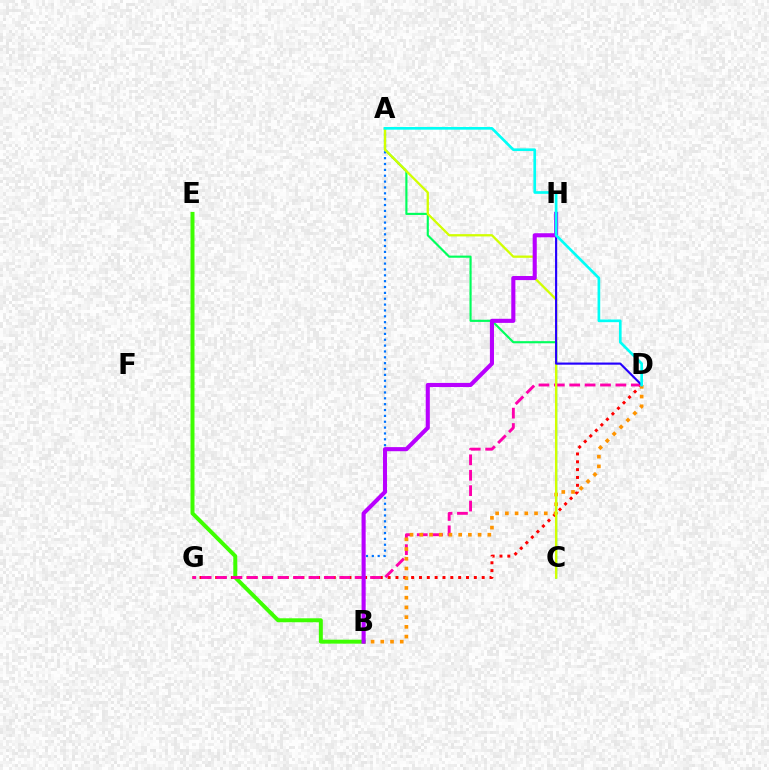{('B', 'E'): [{'color': '#3dff00', 'line_style': 'solid', 'thickness': 2.86}], ('D', 'G'): [{'color': '#ff0000', 'line_style': 'dotted', 'thickness': 2.13}, {'color': '#ff00ac', 'line_style': 'dashed', 'thickness': 2.09}], ('A', 'C'): [{'color': '#00ff5c', 'line_style': 'solid', 'thickness': 1.54}, {'color': '#d1ff00', 'line_style': 'solid', 'thickness': 1.65}], ('A', 'B'): [{'color': '#0074ff', 'line_style': 'dotted', 'thickness': 1.59}], ('B', 'D'): [{'color': '#ff9400', 'line_style': 'dotted', 'thickness': 2.64}], ('D', 'H'): [{'color': '#2500ff', 'line_style': 'solid', 'thickness': 1.54}], ('B', 'H'): [{'color': '#b900ff', 'line_style': 'solid', 'thickness': 2.94}], ('A', 'D'): [{'color': '#00fff6', 'line_style': 'solid', 'thickness': 1.92}]}